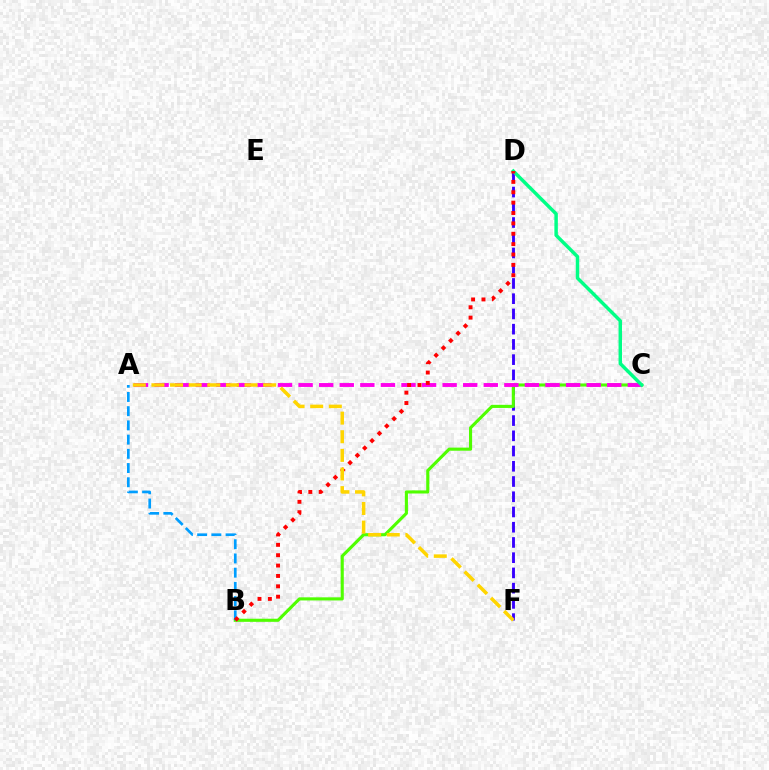{('D', 'F'): [{'color': '#3700ff', 'line_style': 'dashed', 'thickness': 2.07}], ('B', 'C'): [{'color': '#4fff00', 'line_style': 'solid', 'thickness': 2.24}], ('A', 'C'): [{'color': '#ff00ed', 'line_style': 'dashed', 'thickness': 2.8}], ('A', 'B'): [{'color': '#009eff', 'line_style': 'dashed', 'thickness': 1.93}], ('C', 'D'): [{'color': '#00ff86', 'line_style': 'solid', 'thickness': 2.49}], ('B', 'D'): [{'color': '#ff0000', 'line_style': 'dotted', 'thickness': 2.82}], ('A', 'F'): [{'color': '#ffd500', 'line_style': 'dashed', 'thickness': 2.53}]}